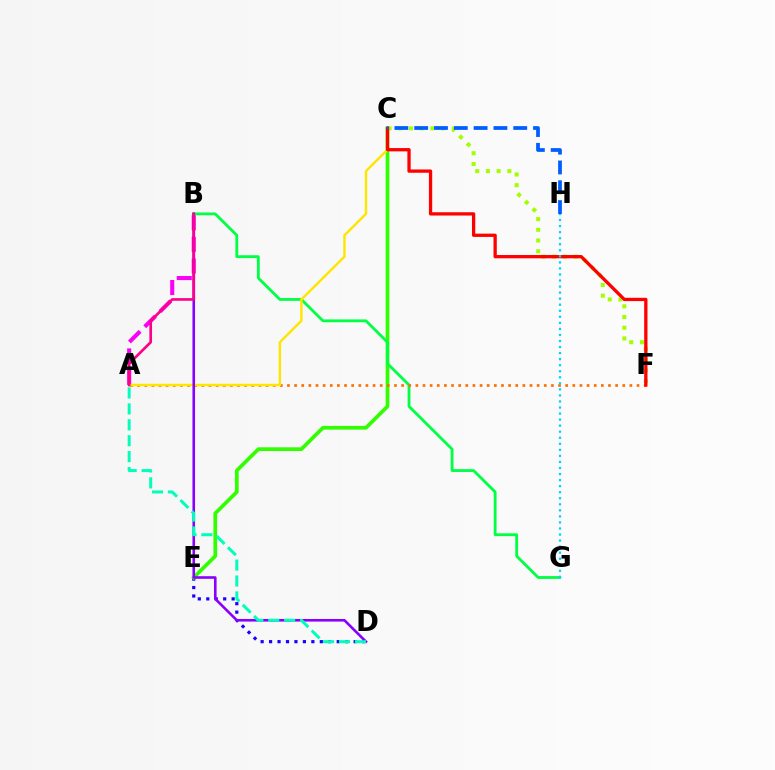{('A', 'B'): [{'color': '#fa00f9', 'line_style': 'dashed', 'thickness': 2.93}, {'color': '#ff0088', 'line_style': 'solid', 'thickness': 1.92}], ('D', 'E'): [{'color': '#1900ff', 'line_style': 'dotted', 'thickness': 2.3}], ('C', 'E'): [{'color': '#31ff00', 'line_style': 'solid', 'thickness': 2.67}], ('B', 'G'): [{'color': '#00ff45', 'line_style': 'solid', 'thickness': 2.03}], ('C', 'F'): [{'color': '#a2ff00', 'line_style': 'dotted', 'thickness': 2.91}, {'color': '#ff0000', 'line_style': 'solid', 'thickness': 2.37}], ('A', 'F'): [{'color': '#ff7000', 'line_style': 'dotted', 'thickness': 1.94}], ('A', 'C'): [{'color': '#ffe600', 'line_style': 'solid', 'thickness': 1.74}], ('B', 'D'): [{'color': '#8a00ff', 'line_style': 'solid', 'thickness': 1.88}], ('C', 'H'): [{'color': '#005dff', 'line_style': 'dashed', 'thickness': 2.69}], ('G', 'H'): [{'color': '#00d3ff', 'line_style': 'dotted', 'thickness': 1.64}], ('A', 'D'): [{'color': '#00ffbb', 'line_style': 'dashed', 'thickness': 2.16}]}